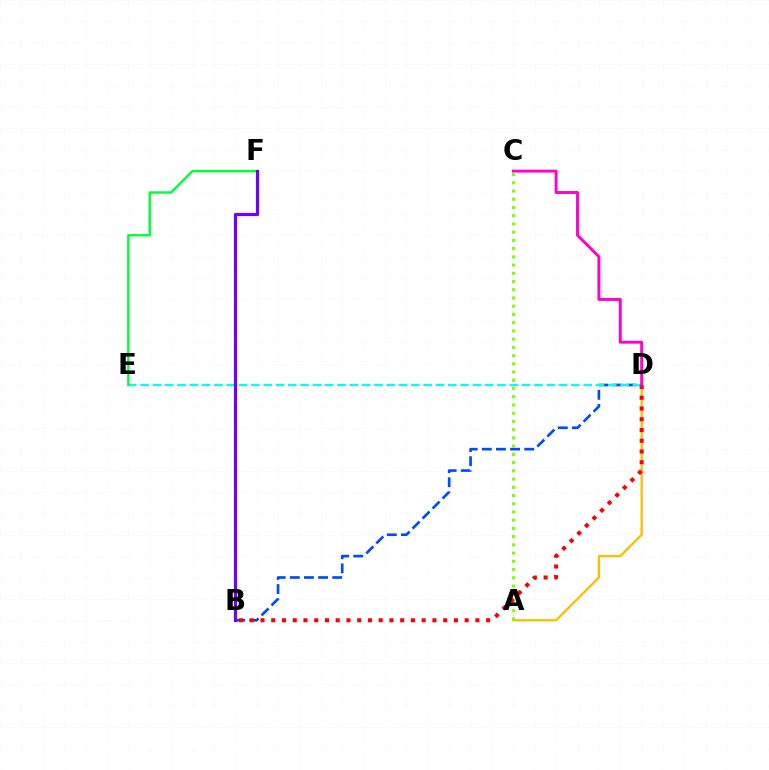{('B', 'D'): [{'color': '#004bff', 'line_style': 'dashed', 'thickness': 1.92}, {'color': '#ff0000', 'line_style': 'dotted', 'thickness': 2.92}], ('D', 'E'): [{'color': '#00fff6', 'line_style': 'dashed', 'thickness': 1.67}], ('A', 'D'): [{'color': '#ffbd00', 'line_style': 'solid', 'thickness': 1.66}], ('A', 'C'): [{'color': '#84ff00', 'line_style': 'dotted', 'thickness': 2.24}], ('E', 'F'): [{'color': '#00ff39', 'line_style': 'solid', 'thickness': 1.74}], ('B', 'F'): [{'color': '#7200ff', 'line_style': 'solid', 'thickness': 2.3}], ('C', 'D'): [{'color': '#ff00cf', 'line_style': 'solid', 'thickness': 2.11}]}